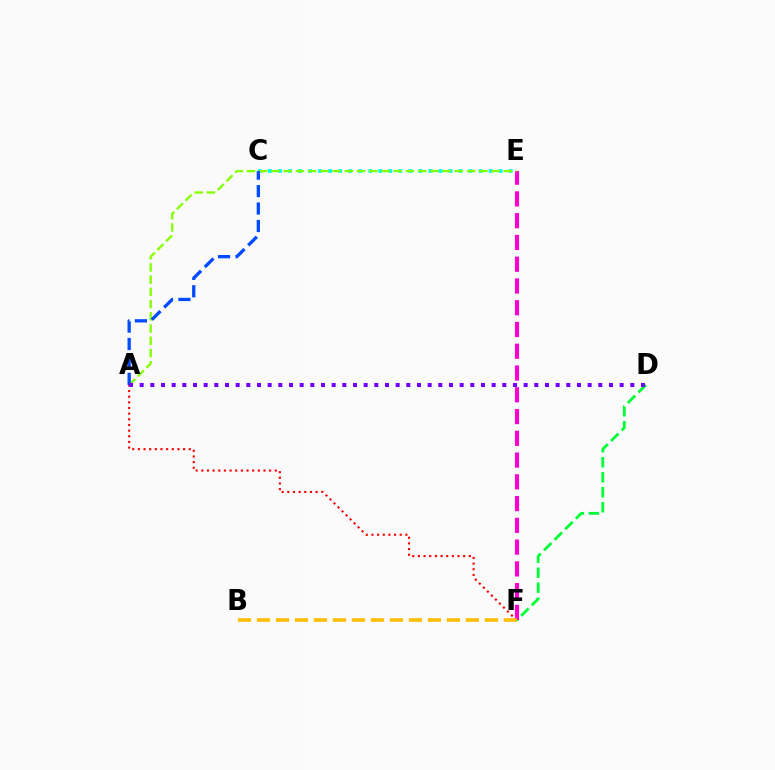{('D', 'F'): [{'color': '#00ff39', 'line_style': 'dashed', 'thickness': 2.04}], ('E', 'F'): [{'color': '#ff00cf', 'line_style': 'dashed', 'thickness': 2.96}], ('A', 'F'): [{'color': '#ff0000', 'line_style': 'dotted', 'thickness': 1.54}], ('C', 'E'): [{'color': '#00fff6', 'line_style': 'dotted', 'thickness': 2.73}], ('A', 'E'): [{'color': '#84ff00', 'line_style': 'dashed', 'thickness': 1.66}], ('A', 'C'): [{'color': '#004bff', 'line_style': 'dashed', 'thickness': 2.37}], ('B', 'F'): [{'color': '#ffbd00', 'line_style': 'dashed', 'thickness': 2.58}], ('A', 'D'): [{'color': '#7200ff', 'line_style': 'dotted', 'thickness': 2.9}]}